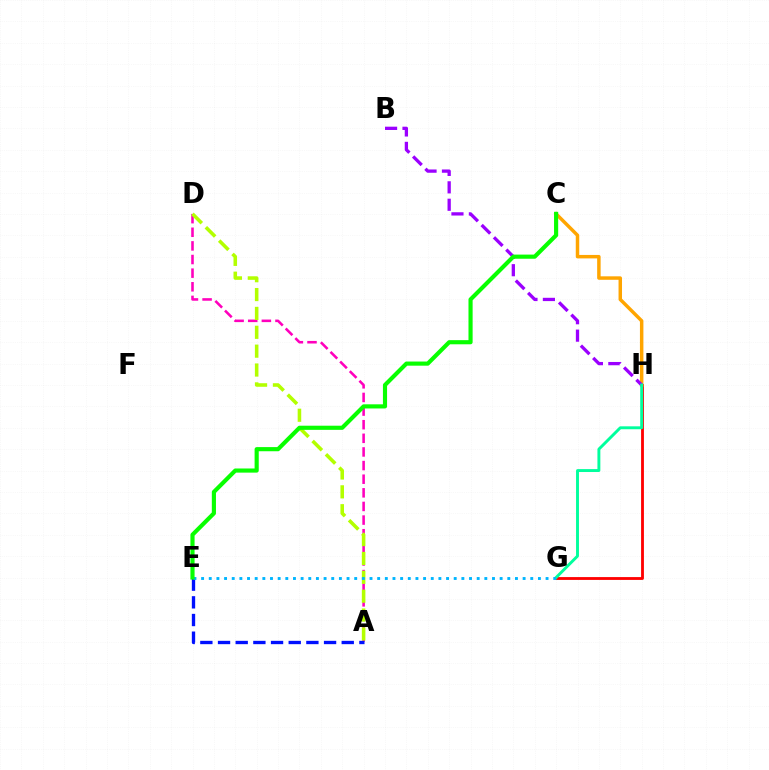{('G', 'H'): [{'color': '#ff0000', 'line_style': 'solid', 'thickness': 2.03}, {'color': '#00ff9d', 'line_style': 'solid', 'thickness': 2.1}], ('A', 'D'): [{'color': '#ff00bd', 'line_style': 'dashed', 'thickness': 1.85}, {'color': '#b3ff00', 'line_style': 'dashed', 'thickness': 2.56}], ('C', 'H'): [{'color': '#ffa500', 'line_style': 'solid', 'thickness': 2.5}], ('A', 'E'): [{'color': '#0010ff', 'line_style': 'dashed', 'thickness': 2.4}], ('B', 'H'): [{'color': '#9b00ff', 'line_style': 'dashed', 'thickness': 2.37}], ('E', 'G'): [{'color': '#00b5ff', 'line_style': 'dotted', 'thickness': 2.08}], ('C', 'E'): [{'color': '#08ff00', 'line_style': 'solid', 'thickness': 2.98}]}